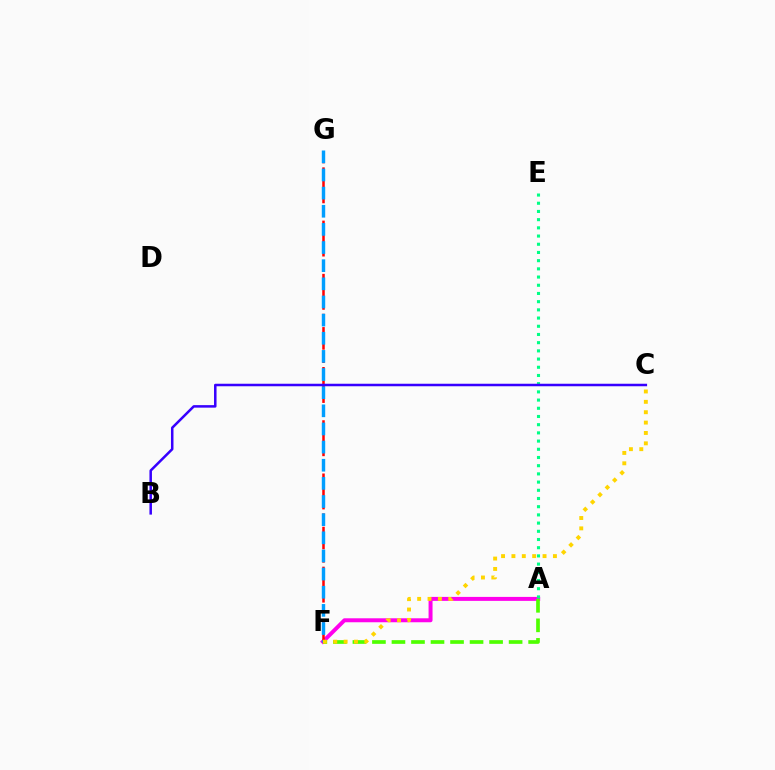{('A', 'F'): [{'color': '#ff00ed', 'line_style': 'solid', 'thickness': 2.86}, {'color': '#4fff00', 'line_style': 'dashed', 'thickness': 2.65}], ('F', 'G'): [{'color': '#ff0000', 'line_style': 'dashed', 'thickness': 1.81}, {'color': '#009eff', 'line_style': 'dashed', 'thickness': 2.46}], ('A', 'E'): [{'color': '#00ff86', 'line_style': 'dotted', 'thickness': 2.23}], ('C', 'F'): [{'color': '#ffd500', 'line_style': 'dotted', 'thickness': 2.82}], ('B', 'C'): [{'color': '#3700ff', 'line_style': 'solid', 'thickness': 1.81}]}